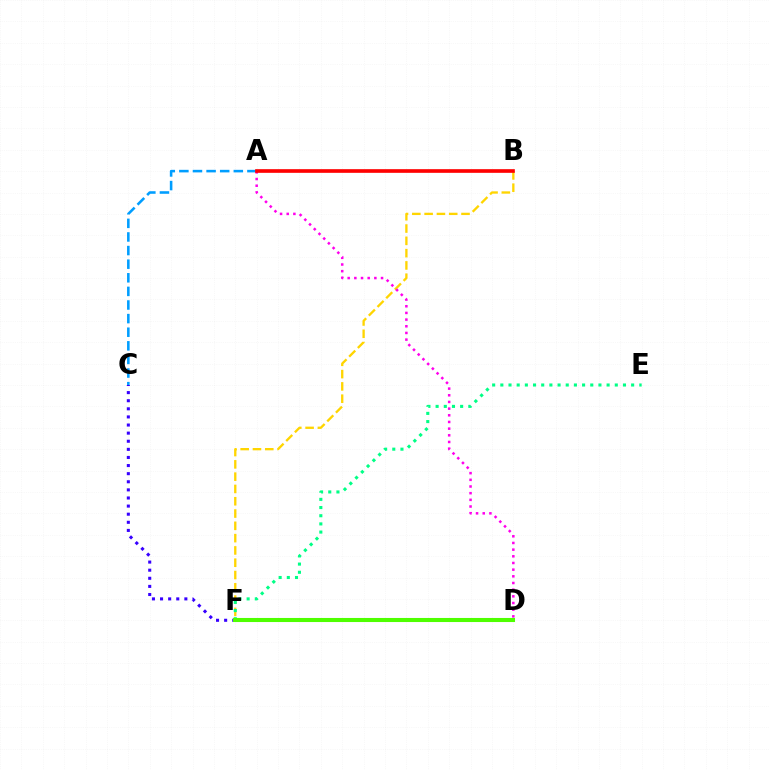{('B', 'F'): [{'color': '#ffd500', 'line_style': 'dashed', 'thickness': 1.67}], ('E', 'F'): [{'color': '#00ff86', 'line_style': 'dotted', 'thickness': 2.22}], ('C', 'F'): [{'color': '#3700ff', 'line_style': 'dotted', 'thickness': 2.2}], ('A', 'C'): [{'color': '#009eff', 'line_style': 'dashed', 'thickness': 1.85}], ('A', 'D'): [{'color': '#ff00ed', 'line_style': 'dotted', 'thickness': 1.81}], ('D', 'F'): [{'color': '#4fff00', 'line_style': 'solid', 'thickness': 2.93}], ('A', 'B'): [{'color': '#ff0000', 'line_style': 'solid', 'thickness': 2.63}]}